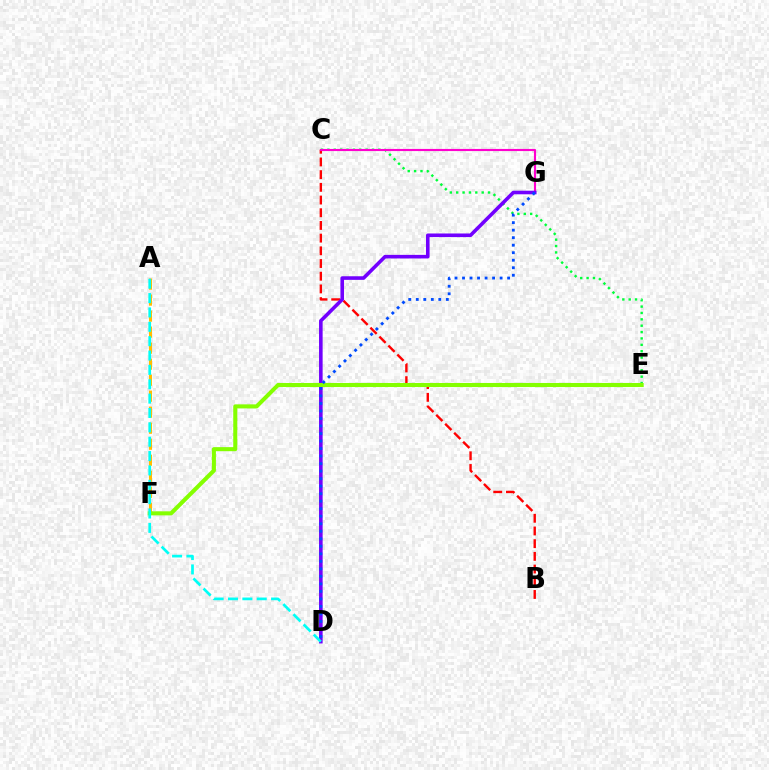{('C', 'E'): [{'color': '#00ff39', 'line_style': 'dotted', 'thickness': 1.73}], ('B', 'C'): [{'color': '#ff0000', 'line_style': 'dashed', 'thickness': 1.72}], ('C', 'G'): [{'color': '#ff00cf', 'line_style': 'solid', 'thickness': 1.53}], ('A', 'F'): [{'color': '#ffbd00', 'line_style': 'dashed', 'thickness': 2.18}], ('D', 'G'): [{'color': '#7200ff', 'line_style': 'solid', 'thickness': 2.59}, {'color': '#004bff', 'line_style': 'dotted', 'thickness': 2.04}], ('E', 'F'): [{'color': '#84ff00', 'line_style': 'solid', 'thickness': 2.92}], ('A', 'D'): [{'color': '#00fff6', 'line_style': 'dashed', 'thickness': 1.95}]}